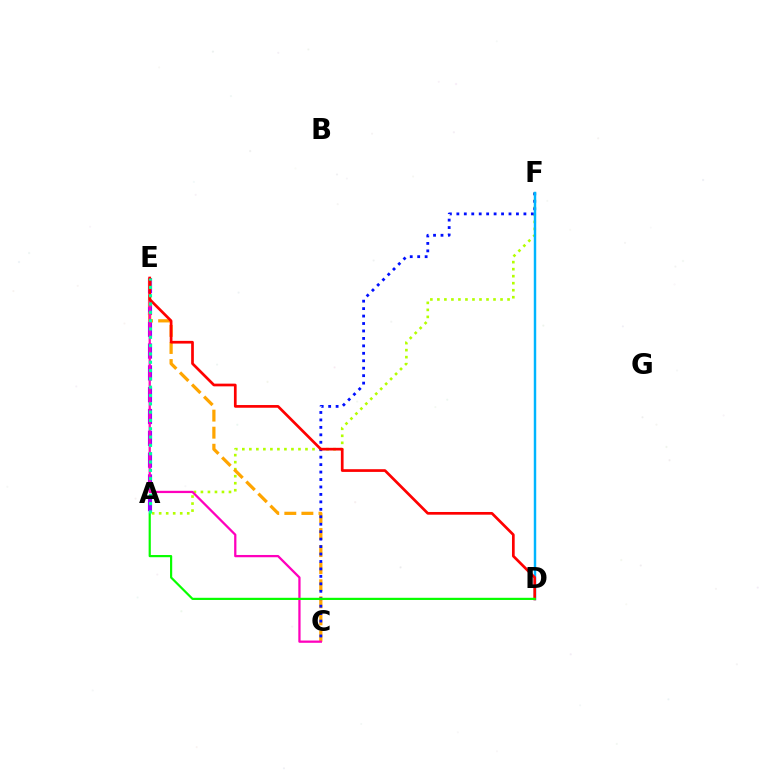{('A', 'E'): [{'color': '#9b00ff', 'line_style': 'dashed', 'thickness': 2.96}, {'color': '#00ff9d', 'line_style': 'dotted', 'thickness': 2.26}], ('A', 'F'): [{'color': '#b3ff00', 'line_style': 'dotted', 'thickness': 1.91}], ('C', 'E'): [{'color': '#ffa500', 'line_style': 'dashed', 'thickness': 2.32}, {'color': '#ff00bd', 'line_style': 'solid', 'thickness': 1.63}], ('C', 'F'): [{'color': '#0010ff', 'line_style': 'dotted', 'thickness': 2.02}], ('D', 'F'): [{'color': '#00b5ff', 'line_style': 'solid', 'thickness': 1.76}], ('D', 'E'): [{'color': '#ff0000', 'line_style': 'solid', 'thickness': 1.95}], ('A', 'D'): [{'color': '#08ff00', 'line_style': 'solid', 'thickness': 1.58}]}